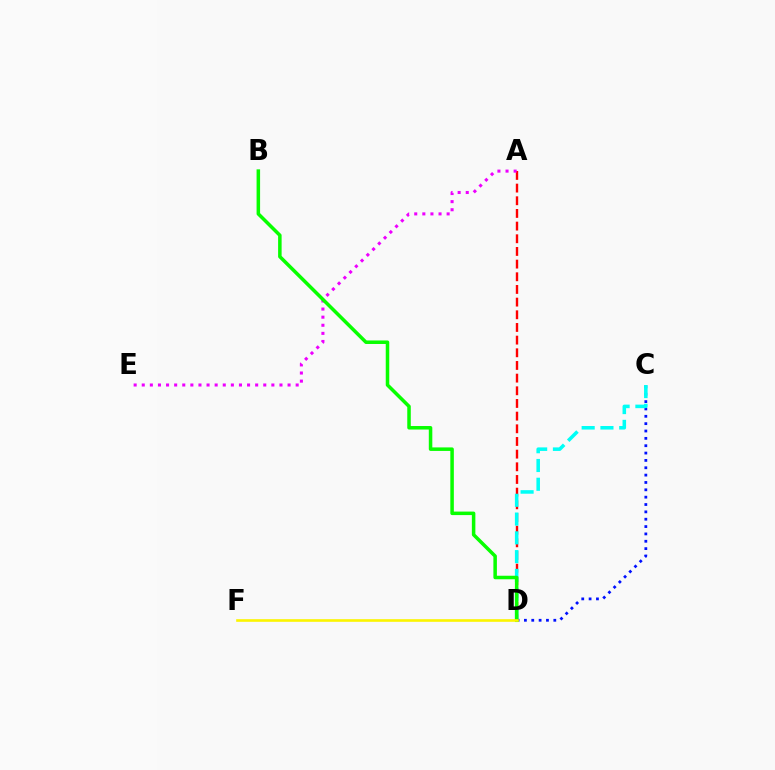{('C', 'D'): [{'color': '#0010ff', 'line_style': 'dotted', 'thickness': 2.0}, {'color': '#00fff6', 'line_style': 'dashed', 'thickness': 2.55}], ('A', 'D'): [{'color': '#ff0000', 'line_style': 'dashed', 'thickness': 1.72}], ('A', 'E'): [{'color': '#ee00ff', 'line_style': 'dotted', 'thickness': 2.2}], ('B', 'D'): [{'color': '#08ff00', 'line_style': 'solid', 'thickness': 2.53}], ('D', 'F'): [{'color': '#fcf500', 'line_style': 'solid', 'thickness': 1.89}]}